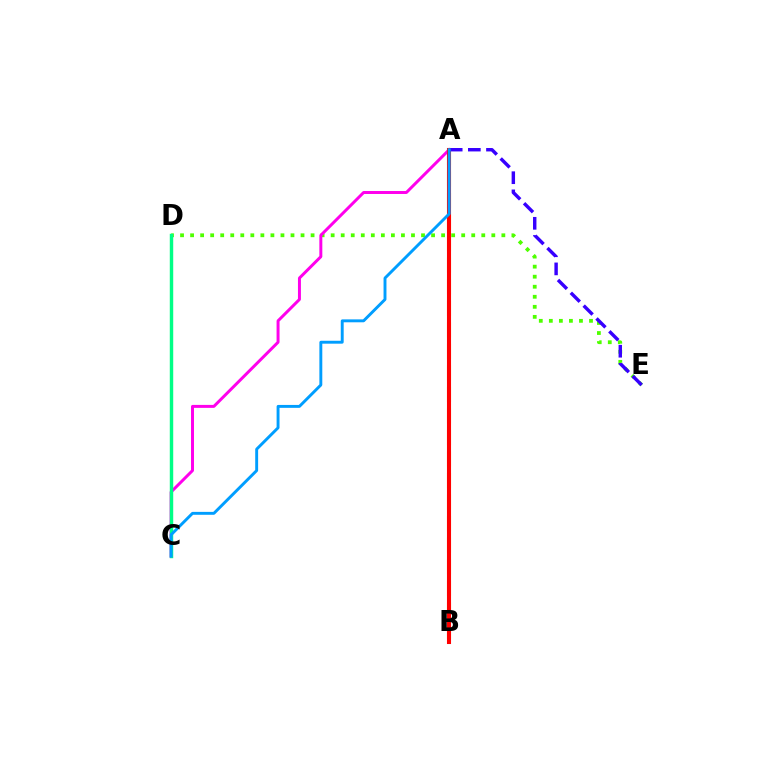{('A', 'B'): [{'color': '#ffd500', 'line_style': 'dashed', 'thickness': 2.93}, {'color': '#ff0000', 'line_style': 'solid', 'thickness': 2.93}], ('D', 'E'): [{'color': '#4fff00', 'line_style': 'dotted', 'thickness': 2.73}], ('A', 'C'): [{'color': '#ff00ed', 'line_style': 'solid', 'thickness': 2.14}, {'color': '#009eff', 'line_style': 'solid', 'thickness': 2.1}], ('C', 'D'): [{'color': '#00ff86', 'line_style': 'solid', 'thickness': 2.48}], ('A', 'E'): [{'color': '#3700ff', 'line_style': 'dashed', 'thickness': 2.47}]}